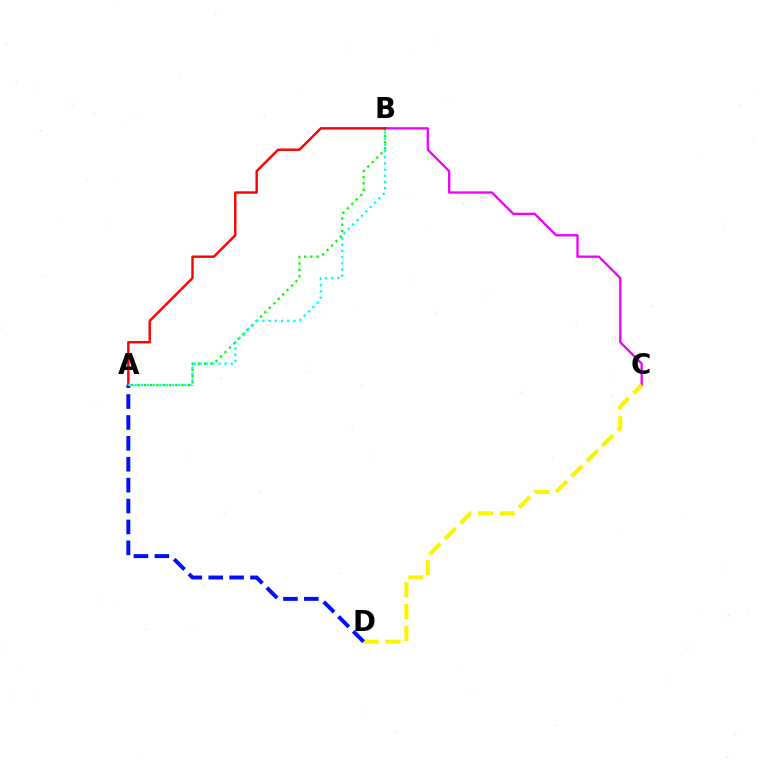{('B', 'C'): [{'color': '#ee00ff', 'line_style': 'solid', 'thickness': 1.65}], ('C', 'D'): [{'color': '#fcf500', 'line_style': 'dashed', 'thickness': 2.96}], ('A', 'D'): [{'color': '#0010ff', 'line_style': 'dashed', 'thickness': 2.84}], ('A', 'B'): [{'color': '#08ff00', 'line_style': 'dotted', 'thickness': 1.7}, {'color': '#ff0000', 'line_style': 'solid', 'thickness': 1.74}, {'color': '#00fff6', 'line_style': 'dotted', 'thickness': 1.68}]}